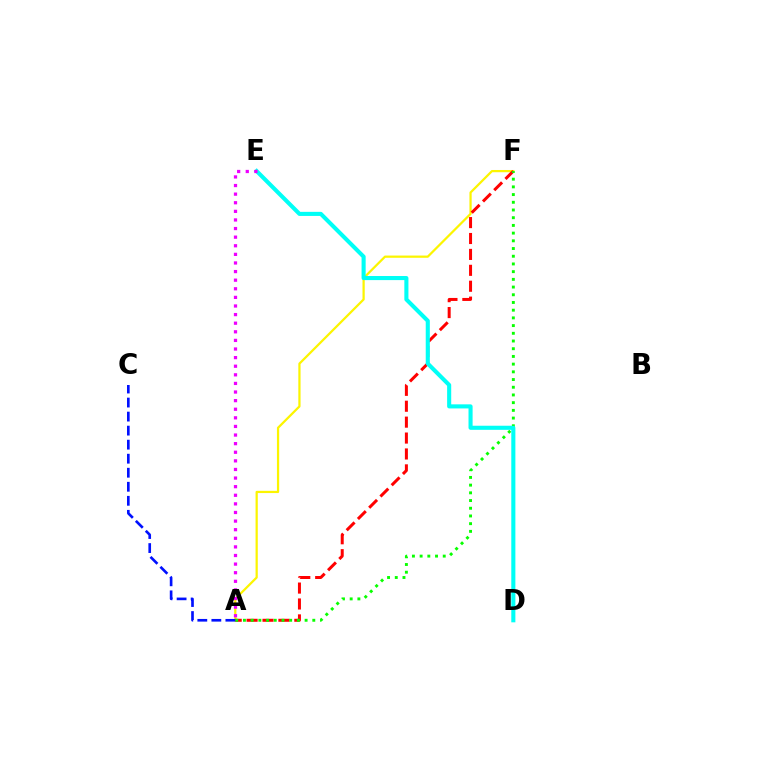{('A', 'F'): [{'color': '#fcf500', 'line_style': 'solid', 'thickness': 1.61}, {'color': '#ff0000', 'line_style': 'dashed', 'thickness': 2.16}, {'color': '#08ff00', 'line_style': 'dotted', 'thickness': 2.09}], ('D', 'E'): [{'color': '#00fff6', 'line_style': 'solid', 'thickness': 2.94}], ('A', 'C'): [{'color': '#0010ff', 'line_style': 'dashed', 'thickness': 1.91}], ('A', 'E'): [{'color': '#ee00ff', 'line_style': 'dotted', 'thickness': 2.34}]}